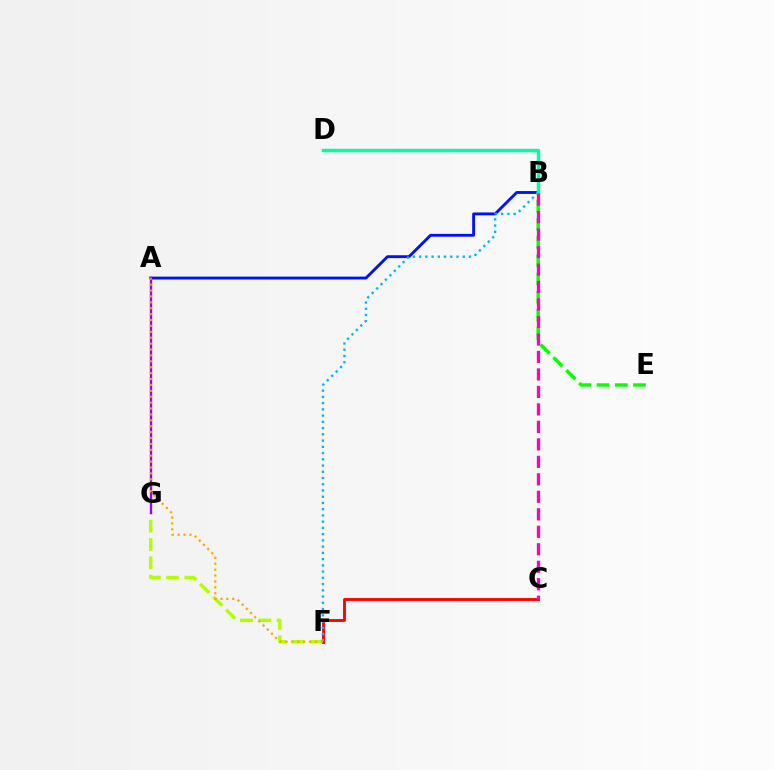{('F', 'G'): [{'color': '#b3ff00', 'line_style': 'dashed', 'thickness': 2.49}], ('A', 'B'): [{'color': '#0010ff', 'line_style': 'solid', 'thickness': 2.06}], ('C', 'F'): [{'color': '#ff0000', 'line_style': 'solid', 'thickness': 2.06}], ('B', 'F'): [{'color': '#00b5ff', 'line_style': 'dotted', 'thickness': 1.69}], ('B', 'E'): [{'color': '#08ff00', 'line_style': 'dashed', 'thickness': 2.47}], ('B', 'D'): [{'color': '#00ff9d', 'line_style': 'solid', 'thickness': 2.47}], ('A', 'G'): [{'color': '#9b00ff', 'line_style': 'solid', 'thickness': 1.67}], ('B', 'C'): [{'color': '#ff00bd', 'line_style': 'dashed', 'thickness': 2.38}], ('A', 'F'): [{'color': '#ffa500', 'line_style': 'dotted', 'thickness': 1.6}]}